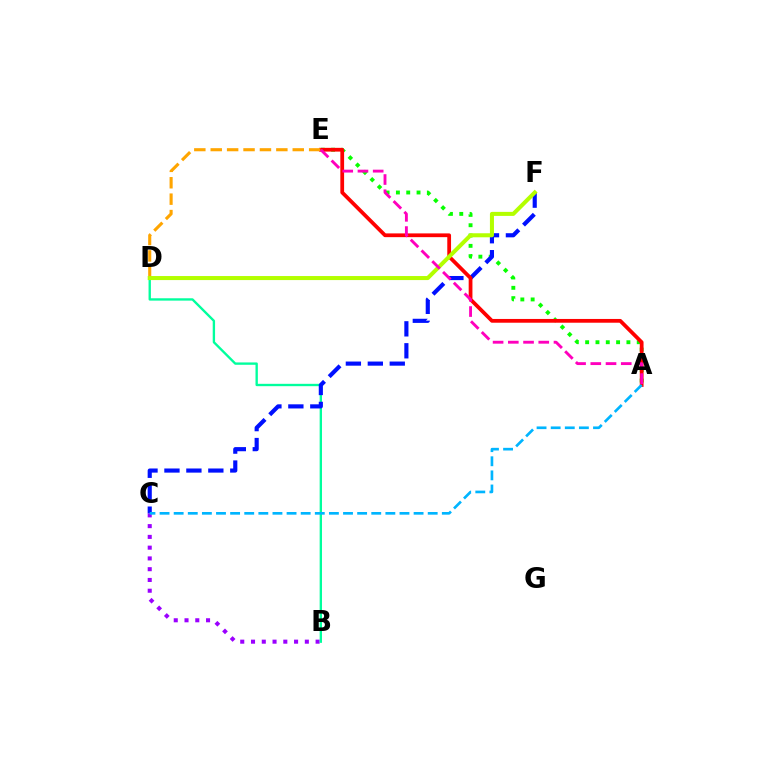{('A', 'E'): [{'color': '#08ff00', 'line_style': 'dotted', 'thickness': 2.8}, {'color': '#ff0000', 'line_style': 'solid', 'thickness': 2.71}, {'color': '#ff00bd', 'line_style': 'dashed', 'thickness': 2.07}], ('B', 'C'): [{'color': '#9b00ff', 'line_style': 'dotted', 'thickness': 2.92}], ('B', 'D'): [{'color': '#00ff9d', 'line_style': 'solid', 'thickness': 1.69}], ('C', 'F'): [{'color': '#0010ff', 'line_style': 'dashed', 'thickness': 2.98}], ('D', 'E'): [{'color': '#ffa500', 'line_style': 'dashed', 'thickness': 2.23}], ('D', 'F'): [{'color': '#b3ff00', 'line_style': 'solid', 'thickness': 2.9}], ('A', 'C'): [{'color': '#00b5ff', 'line_style': 'dashed', 'thickness': 1.92}]}